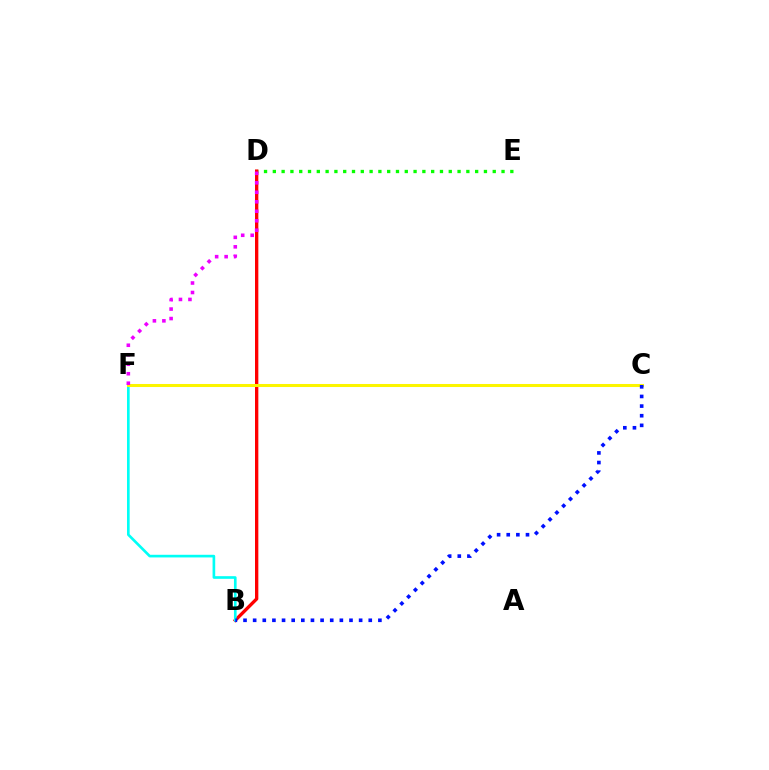{('D', 'E'): [{'color': '#08ff00', 'line_style': 'dotted', 'thickness': 2.39}], ('B', 'D'): [{'color': '#ff0000', 'line_style': 'solid', 'thickness': 2.4}], ('B', 'F'): [{'color': '#00fff6', 'line_style': 'solid', 'thickness': 1.91}], ('C', 'F'): [{'color': '#fcf500', 'line_style': 'solid', 'thickness': 2.18}], ('B', 'C'): [{'color': '#0010ff', 'line_style': 'dotted', 'thickness': 2.62}], ('D', 'F'): [{'color': '#ee00ff', 'line_style': 'dotted', 'thickness': 2.58}]}